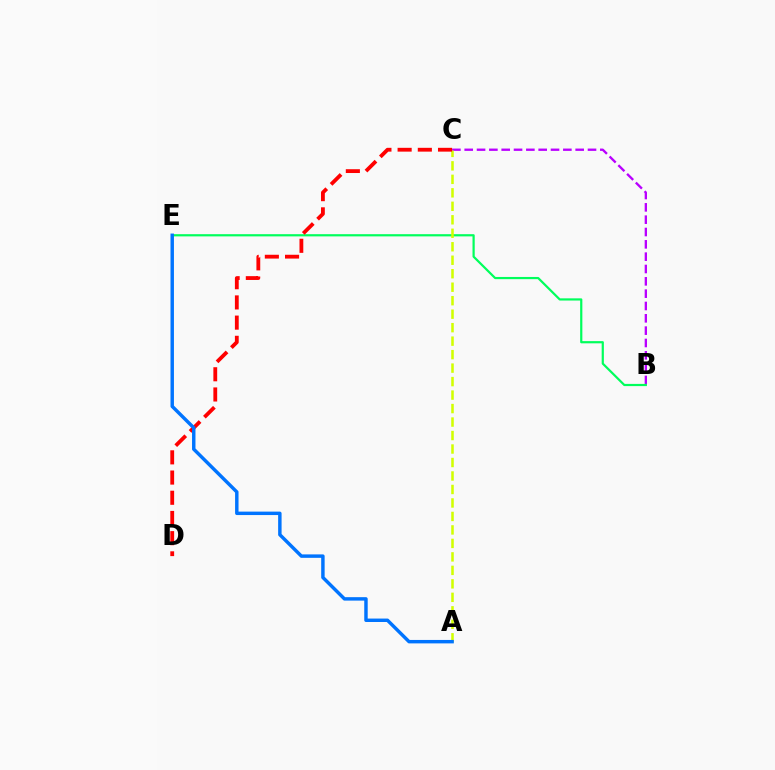{('B', 'C'): [{'color': '#b900ff', 'line_style': 'dashed', 'thickness': 1.67}], ('B', 'E'): [{'color': '#00ff5c', 'line_style': 'solid', 'thickness': 1.59}], ('A', 'C'): [{'color': '#d1ff00', 'line_style': 'dashed', 'thickness': 1.83}], ('C', 'D'): [{'color': '#ff0000', 'line_style': 'dashed', 'thickness': 2.74}], ('A', 'E'): [{'color': '#0074ff', 'line_style': 'solid', 'thickness': 2.48}]}